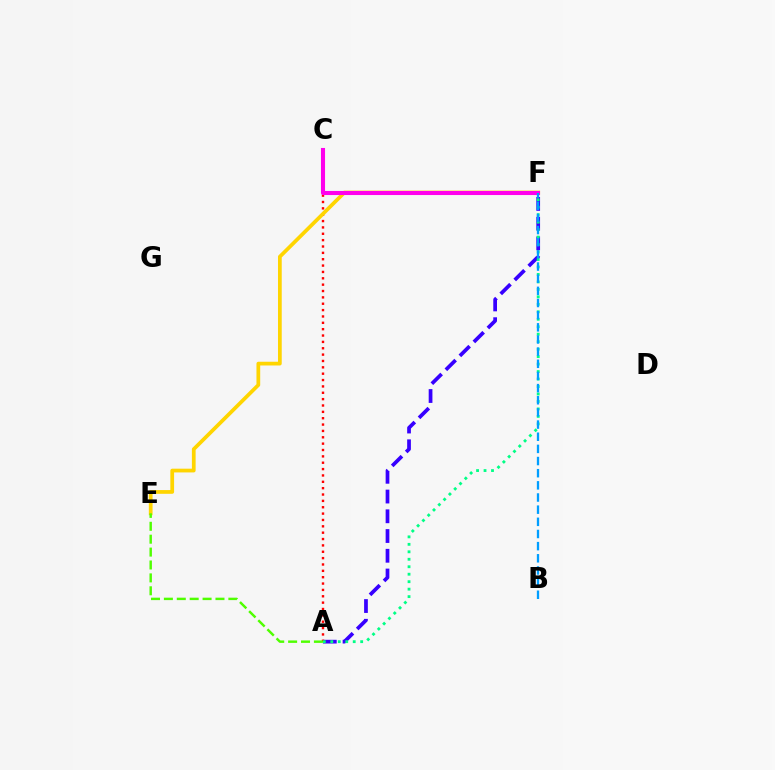{('A', 'F'): [{'color': '#3700ff', 'line_style': 'dashed', 'thickness': 2.68}, {'color': '#00ff86', 'line_style': 'dotted', 'thickness': 2.03}], ('A', 'C'): [{'color': '#ff0000', 'line_style': 'dotted', 'thickness': 1.73}], ('E', 'F'): [{'color': '#ffd500', 'line_style': 'solid', 'thickness': 2.69}], ('C', 'F'): [{'color': '#ff00ed', 'line_style': 'solid', 'thickness': 2.94}], ('A', 'E'): [{'color': '#4fff00', 'line_style': 'dashed', 'thickness': 1.75}], ('B', 'F'): [{'color': '#009eff', 'line_style': 'dashed', 'thickness': 1.65}]}